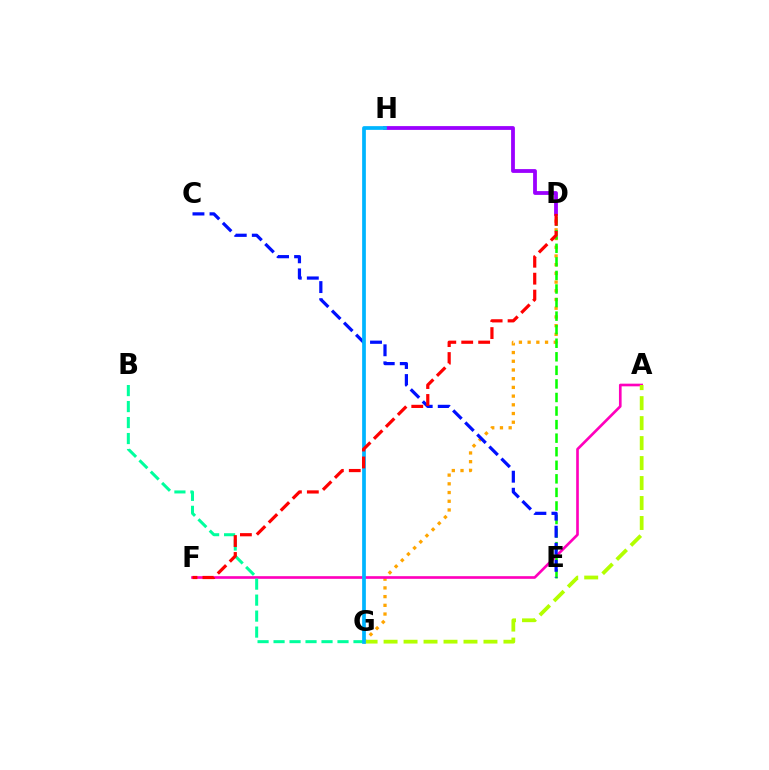{('D', 'G'): [{'color': '#ffa500', 'line_style': 'dotted', 'thickness': 2.37}], ('A', 'F'): [{'color': '#ff00bd', 'line_style': 'solid', 'thickness': 1.92}], ('A', 'G'): [{'color': '#b3ff00', 'line_style': 'dashed', 'thickness': 2.71}], ('B', 'G'): [{'color': '#00ff9d', 'line_style': 'dashed', 'thickness': 2.17}], ('D', 'E'): [{'color': '#08ff00', 'line_style': 'dashed', 'thickness': 1.84}], ('C', 'E'): [{'color': '#0010ff', 'line_style': 'dashed', 'thickness': 2.32}], ('D', 'H'): [{'color': '#9b00ff', 'line_style': 'solid', 'thickness': 2.74}], ('G', 'H'): [{'color': '#00b5ff', 'line_style': 'solid', 'thickness': 2.68}], ('D', 'F'): [{'color': '#ff0000', 'line_style': 'dashed', 'thickness': 2.3}]}